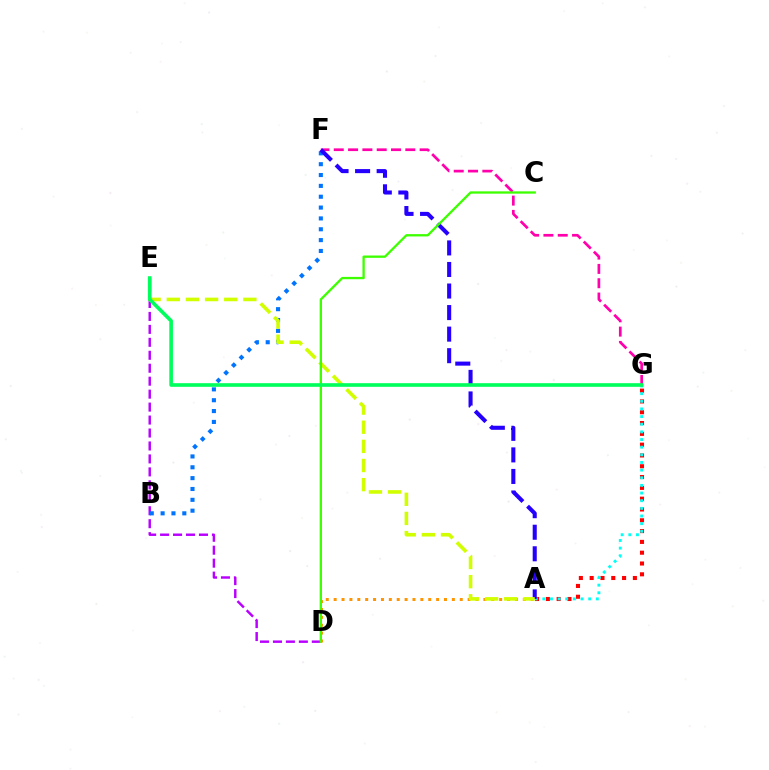{('D', 'E'): [{'color': '#b900ff', 'line_style': 'dashed', 'thickness': 1.76}], ('F', 'G'): [{'color': '#ff00ac', 'line_style': 'dashed', 'thickness': 1.94}], ('A', 'D'): [{'color': '#ff9400', 'line_style': 'dotted', 'thickness': 2.14}], ('B', 'F'): [{'color': '#0074ff', 'line_style': 'dotted', 'thickness': 2.95}], ('A', 'G'): [{'color': '#ff0000', 'line_style': 'dotted', 'thickness': 2.94}, {'color': '#00fff6', 'line_style': 'dotted', 'thickness': 2.08}], ('A', 'F'): [{'color': '#2500ff', 'line_style': 'dashed', 'thickness': 2.93}], ('A', 'E'): [{'color': '#d1ff00', 'line_style': 'dashed', 'thickness': 2.6}], ('C', 'D'): [{'color': '#3dff00', 'line_style': 'solid', 'thickness': 1.67}], ('E', 'G'): [{'color': '#00ff5c', 'line_style': 'solid', 'thickness': 2.62}]}